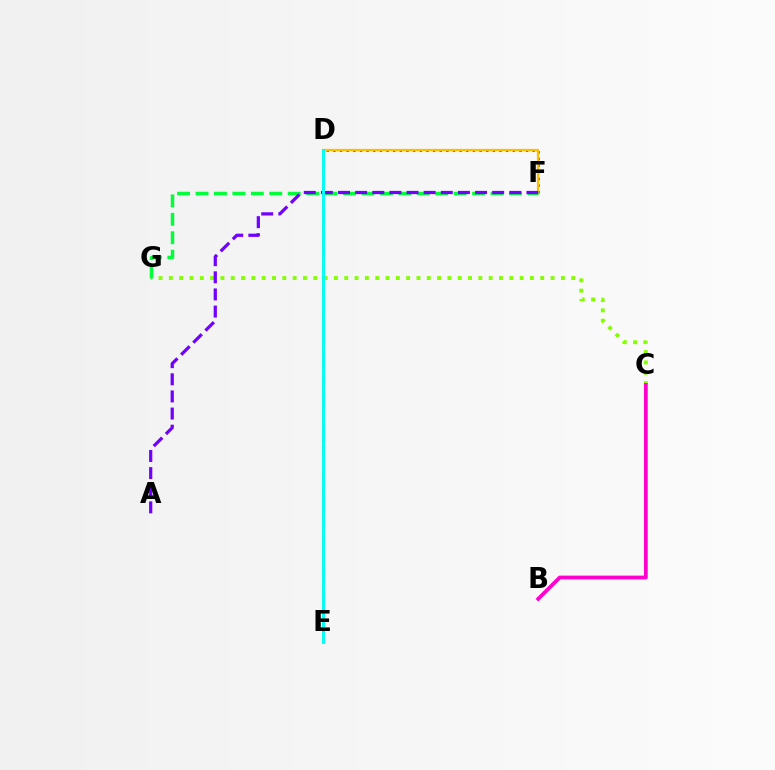{('D', 'F'): [{'color': '#004bff', 'line_style': 'dotted', 'thickness': 1.81}, {'color': '#ffbd00', 'line_style': 'solid', 'thickness': 1.63}], ('C', 'G'): [{'color': '#84ff00', 'line_style': 'dotted', 'thickness': 2.8}], ('B', 'C'): [{'color': '#ff00cf', 'line_style': 'solid', 'thickness': 2.72}], ('F', 'G'): [{'color': '#00ff39', 'line_style': 'dashed', 'thickness': 2.5}], ('D', 'E'): [{'color': '#ff0000', 'line_style': 'dotted', 'thickness': 1.91}, {'color': '#00fff6', 'line_style': 'solid', 'thickness': 2.12}], ('A', 'F'): [{'color': '#7200ff', 'line_style': 'dashed', 'thickness': 2.33}]}